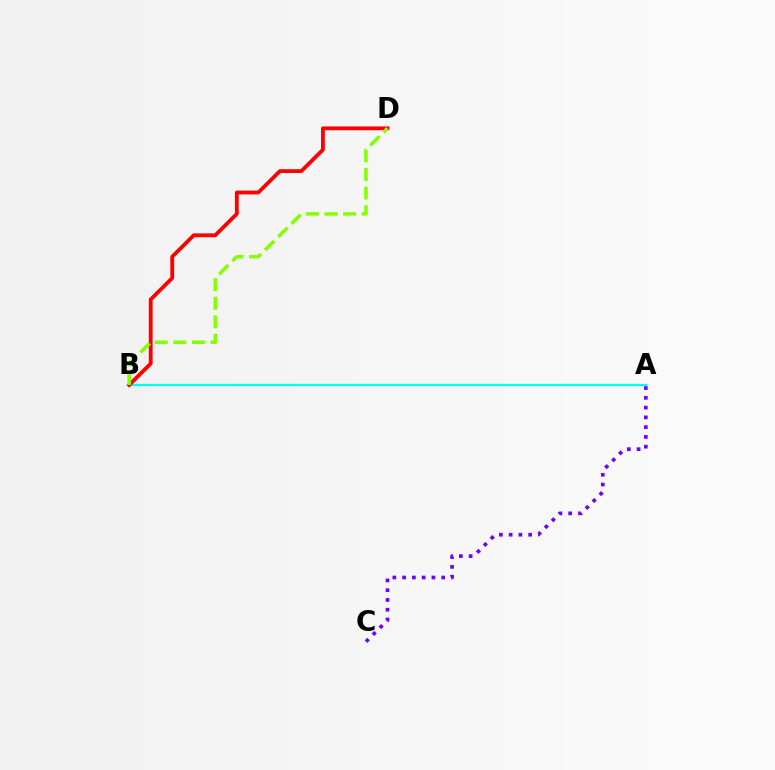{('A', 'B'): [{'color': '#00fff6', 'line_style': 'solid', 'thickness': 1.67}], ('B', 'D'): [{'color': '#ff0000', 'line_style': 'solid', 'thickness': 2.75}, {'color': '#84ff00', 'line_style': 'dashed', 'thickness': 2.53}], ('A', 'C'): [{'color': '#7200ff', 'line_style': 'dotted', 'thickness': 2.65}]}